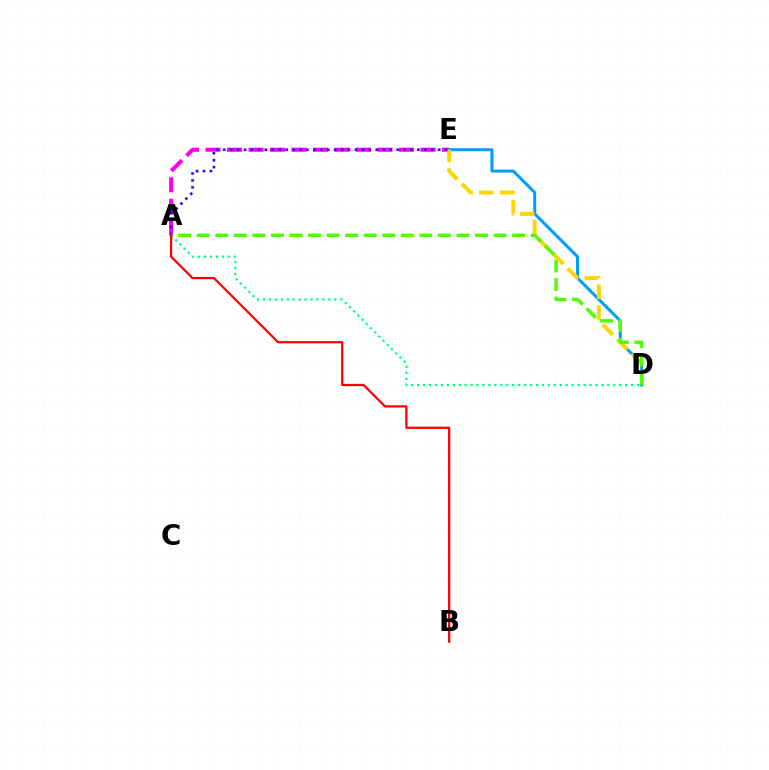{('A', 'E'): [{'color': '#ff00ed', 'line_style': 'dashed', 'thickness': 2.92}, {'color': '#3700ff', 'line_style': 'dotted', 'thickness': 1.88}], ('D', 'E'): [{'color': '#009eff', 'line_style': 'solid', 'thickness': 2.17}, {'color': '#ffd500', 'line_style': 'dashed', 'thickness': 2.82}], ('A', 'D'): [{'color': '#00ff86', 'line_style': 'dotted', 'thickness': 1.62}, {'color': '#4fff00', 'line_style': 'dashed', 'thickness': 2.52}], ('A', 'B'): [{'color': '#ff0000', 'line_style': 'solid', 'thickness': 1.61}]}